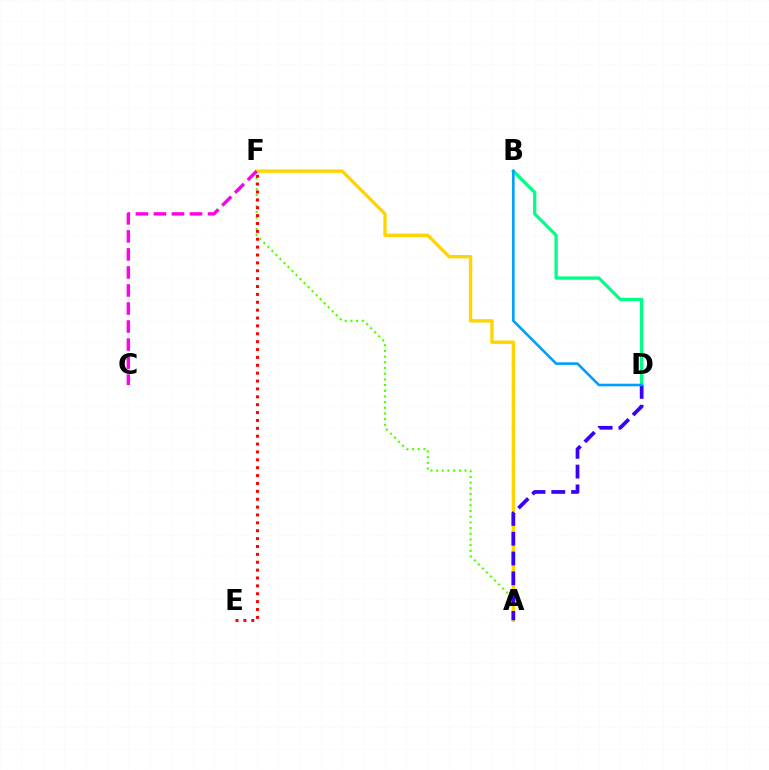{('A', 'F'): [{'color': '#4fff00', 'line_style': 'dotted', 'thickness': 1.54}, {'color': '#ffd500', 'line_style': 'solid', 'thickness': 2.43}], ('B', 'D'): [{'color': '#00ff86', 'line_style': 'solid', 'thickness': 2.37}, {'color': '#009eff', 'line_style': 'solid', 'thickness': 1.87}], ('C', 'F'): [{'color': '#ff00ed', 'line_style': 'dashed', 'thickness': 2.45}], ('E', 'F'): [{'color': '#ff0000', 'line_style': 'dotted', 'thickness': 2.14}], ('A', 'D'): [{'color': '#3700ff', 'line_style': 'dashed', 'thickness': 2.69}]}